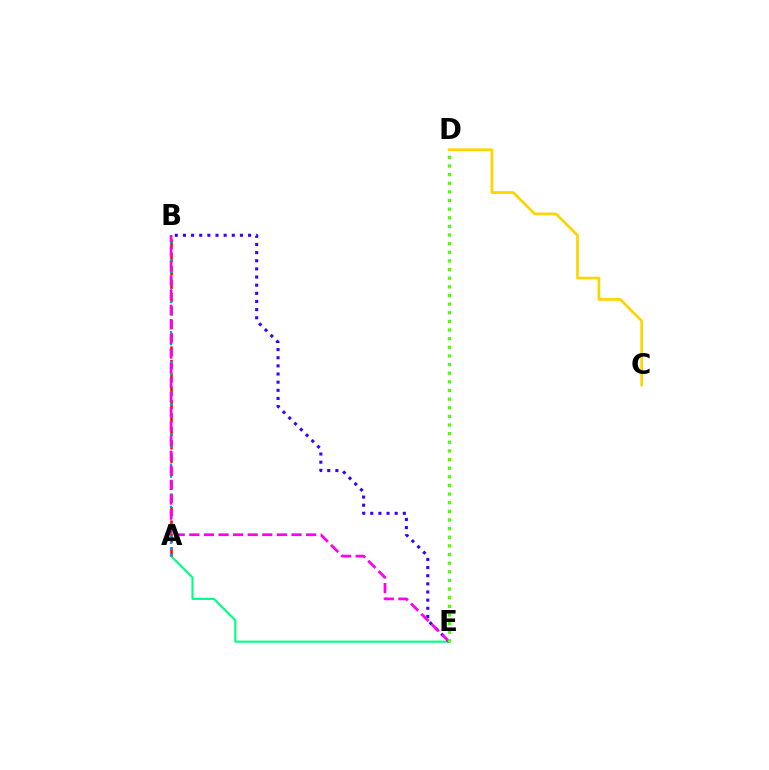{('A', 'E'): [{'color': '#00ff86', 'line_style': 'solid', 'thickness': 1.53}], ('A', 'B'): [{'color': '#ff0000', 'line_style': 'dashed', 'thickness': 1.82}, {'color': '#009eff', 'line_style': 'dotted', 'thickness': 1.64}], ('C', 'D'): [{'color': '#ffd500', 'line_style': 'solid', 'thickness': 1.95}], ('B', 'E'): [{'color': '#3700ff', 'line_style': 'dotted', 'thickness': 2.21}, {'color': '#ff00ed', 'line_style': 'dashed', 'thickness': 1.98}], ('D', 'E'): [{'color': '#4fff00', 'line_style': 'dotted', 'thickness': 2.35}]}